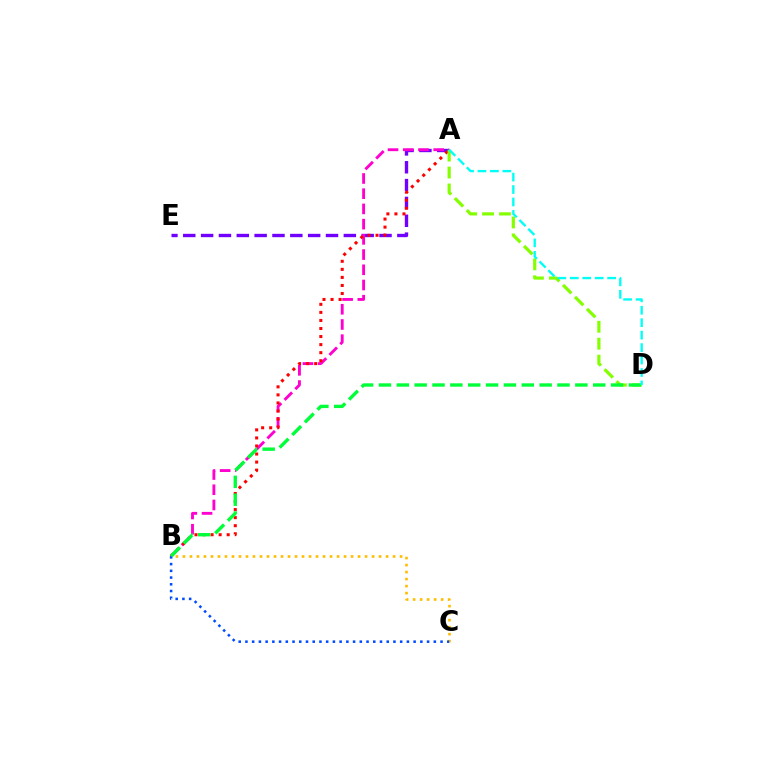{('A', 'E'): [{'color': '#7200ff', 'line_style': 'dashed', 'thickness': 2.42}], ('A', 'B'): [{'color': '#ff00cf', 'line_style': 'dashed', 'thickness': 2.07}, {'color': '#ff0000', 'line_style': 'dotted', 'thickness': 2.19}], ('B', 'C'): [{'color': '#ffbd00', 'line_style': 'dotted', 'thickness': 1.9}, {'color': '#004bff', 'line_style': 'dotted', 'thickness': 1.83}], ('A', 'D'): [{'color': '#84ff00', 'line_style': 'dashed', 'thickness': 2.3}, {'color': '#00fff6', 'line_style': 'dashed', 'thickness': 1.69}], ('B', 'D'): [{'color': '#00ff39', 'line_style': 'dashed', 'thickness': 2.43}]}